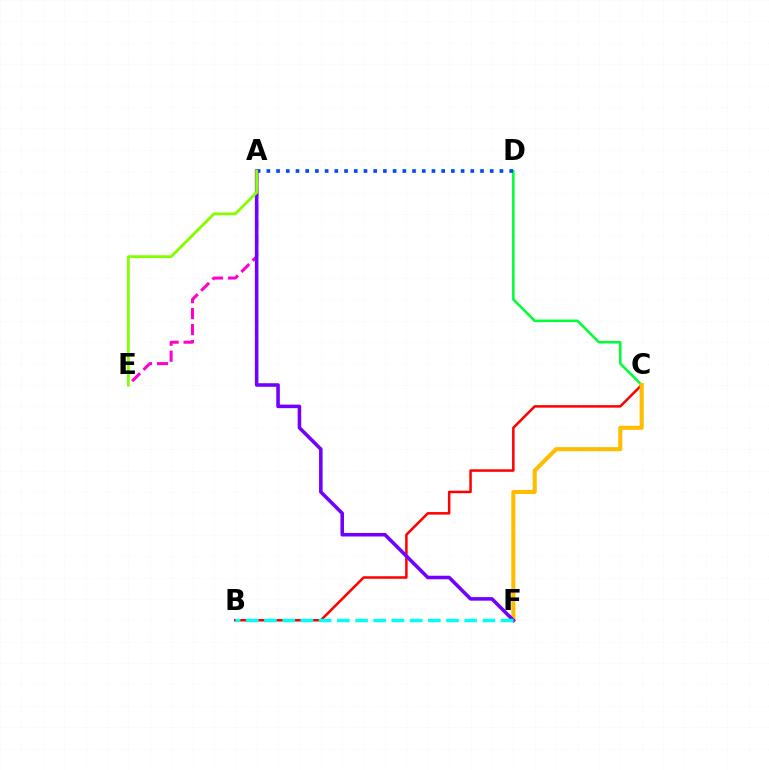{('B', 'C'): [{'color': '#ff0000', 'line_style': 'solid', 'thickness': 1.81}], ('C', 'D'): [{'color': '#00ff39', 'line_style': 'solid', 'thickness': 1.85}], ('A', 'E'): [{'color': '#ff00cf', 'line_style': 'dashed', 'thickness': 2.17}, {'color': '#84ff00', 'line_style': 'solid', 'thickness': 2.04}], ('C', 'F'): [{'color': '#ffbd00', 'line_style': 'solid', 'thickness': 2.94}], ('A', 'D'): [{'color': '#004bff', 'line_style': 'dotted', 'thickness': 2.64}], ('A', 'F'): [{'color': '#7200ff', 'line_style': 'solid', 'thickness': 2.56}], ('B', 'F'): [{'color': '#00fff6', 'line_style': 'dashed', 'thickness': 2.47}]}